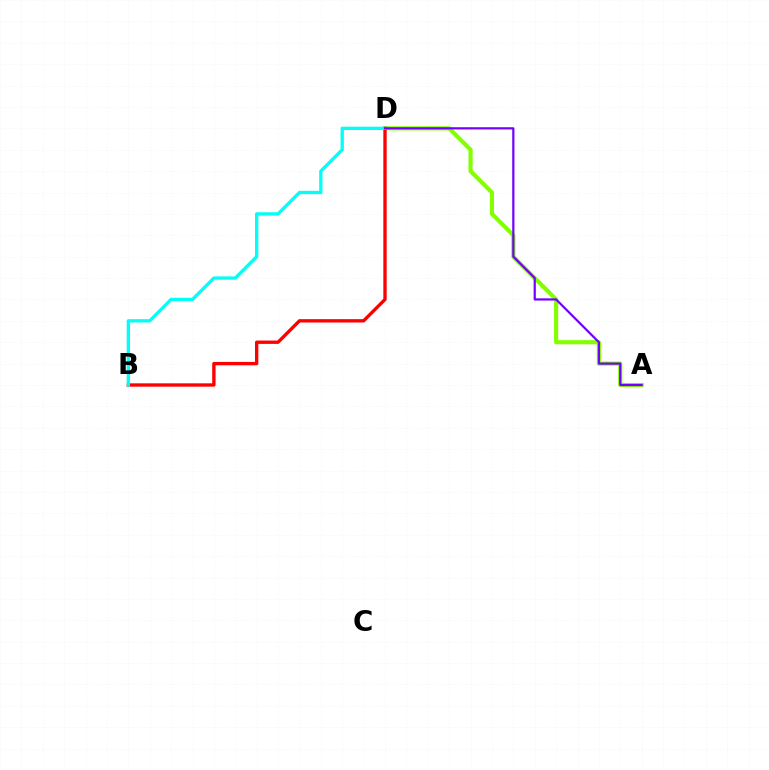{('A', 'D'): [{'color': '#84ff00', 'line_style': 'solid', 'thickness': 2.99}, {'color': '#7200ff', 'line_style': 'solid', 'thickness': 1.6}], ('B', 'D'): [{'color': '#ff0000', 'line_style': 'solid', 'thickness': 2.42}, {'color': '#00fff6', 'line_style': 'solid', 'thickness': 2.38}]}